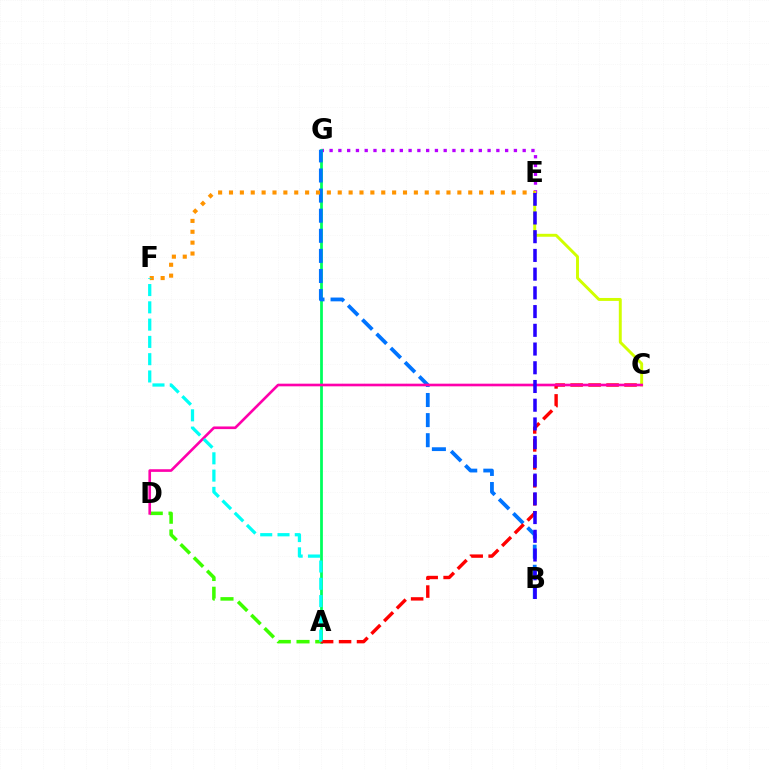{('E', 'G'): [{'color': '#b900ff', 'line_style': 'dotted', 'thickness': 2.38}], ('A', 'G'): [{'color': '#00ff5c', 'line_style': 'solid', 'thickness': 1.99}], ('A', 'D'): [{'color': '#3dff00', 'line_style': 'dashed', 'thickness': 2.55}], ('B', 'G'): [{'color': '#0074ff', 'line_style': 'dashed', 'thickness': 2.73}], ('C', 'E'): [{'color': '#d1ff00', 'line_style': 'solid', 'thickness': 2.12}], ('E', 'F'): [{'color': '#ff9400', 'line_style': 'dotted', 'thickness': 2.95}], ('A', 'C'): [{'color': '#ff0000', 'line_style': 'dashed', 'thickness': 2.44}], ('C', 'D'): [{'color': '#ff00ac', 'line_style': 'solid', 'thickness': 1.9}], ('B', 'E'): [{'color': '#2500ff', 'line_style': 'dashed', 'thickness': 2.54}], ('A', 'F'): [{'color': '#00fff6', 'line_style': 'dashed', 'thickness': 2.35}]}